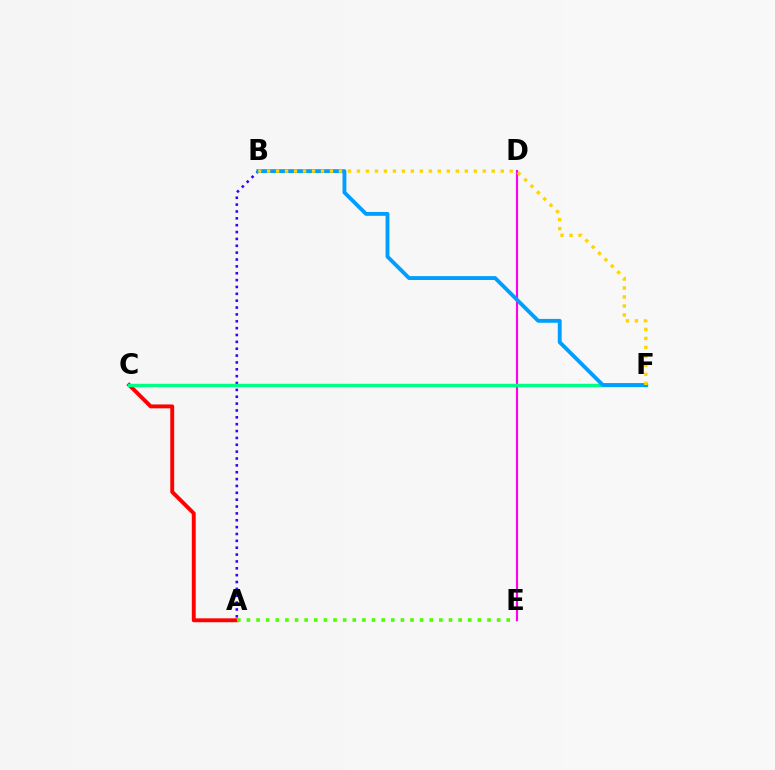{('A', 'C'): [{'color': '#ff0000', 'line_style': 'solid', 'thickness': 2.81}], ('A', 'E'): [{'color': '#4fff00', 'line_style': 'dotted', 'thickness': 2.61}], ('A', 'B'): [{'color': '#3700ff', 'line_style': 'dotted', 'thickness': 1.86}], ('D', 'E'): [{'color': '#ff00ed', 'line_style': 'solid', 'thickness': 1.55}], ('C', 'F'): [{'color': '#00ff86', 'line_style': 'solid', 'thickness': 2.47}], ('B', 'F'): [{'color': '#009eff', 'line_style': 'solid', 'thickness': 2.78}, {'color': '#ffd500', 'line_style': 'dotted', 'thickness': 2.44}]}